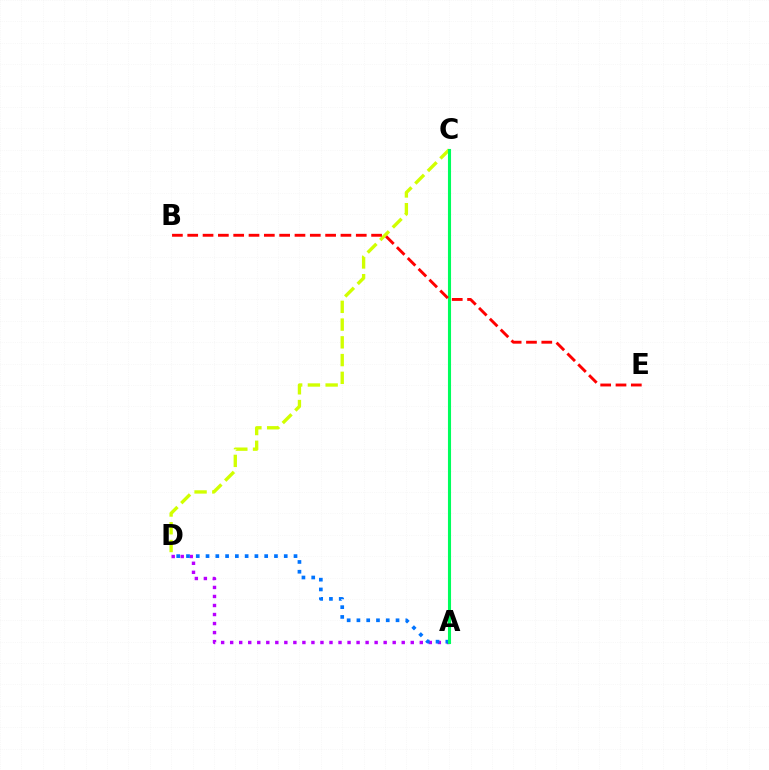{('A', 'D'): [{'color': '#b900ff', 'line_style': 'dotted', 'thickness': 2.45}, {'color': '#0074ff', 'line_style': 'dotted', 'thickness': 2.66}], ('C', 'D'): [{'color': '#d1ff00', 'line_style': 'dashed', 'thickness': 2.41}], ('A', 'C'): [{'color': '#00ff5c', 'line_style': 'solid', 'thickness': 2.22}], ('B', 'E'): [{'color': '#ff0000', 'line_style': 'dashed', 'thickness': 2.08}]}